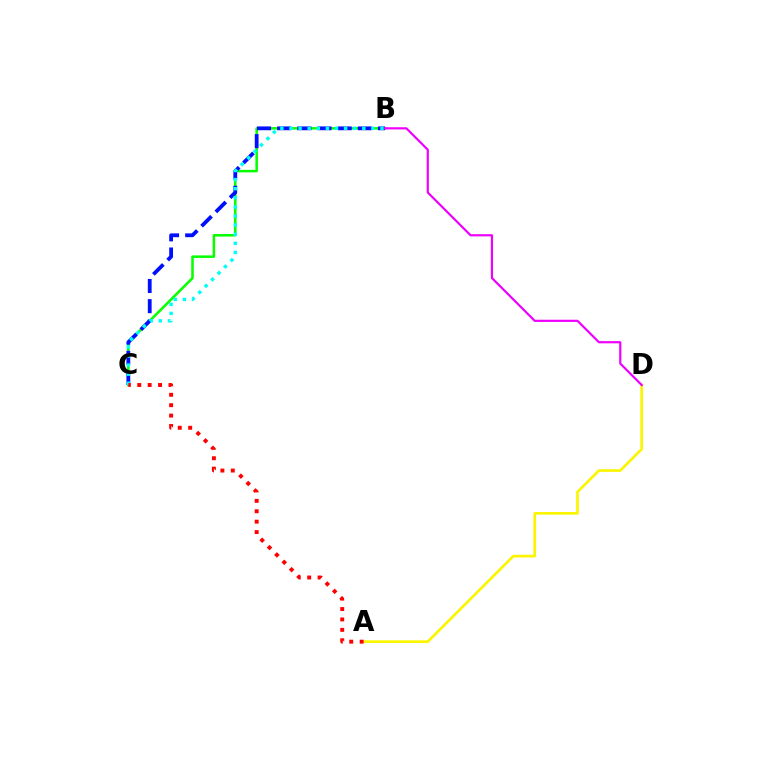{('B', 'C'): [{'color': '#08ff00', 'line_style': 'solid', 'thickness': 1.83}, {'color': '#0010ff', 'line_style': 'dashed', 'thickness': 2.74}, {'color': '#00fff6', 'line_style': 'dotted', 'thickness': 2.47}], ('A', 'D'): [{'color': '#fcf500', 'line_style': 'solid', 'thickness': 1.93}], ('B', 'D'): [{'color': '#ee00ff', 'line_style': 'solid', 'thickness': 1.57}], ('A', 'C'): [{'color': '#ff0000', 'line_style': 'dotted', 'thickness': 2.83}]}